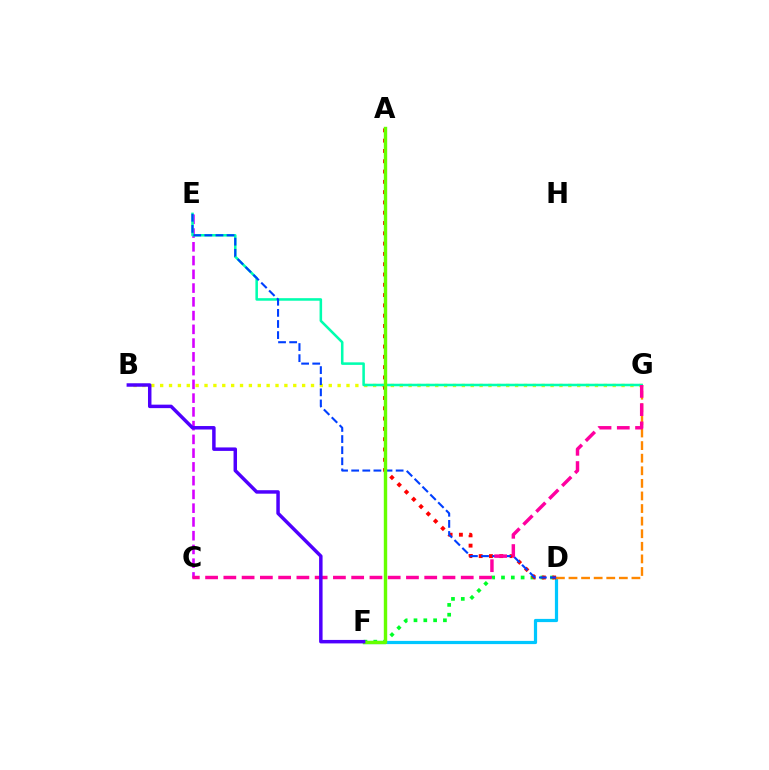{('D', 'F'): [{'color': '#00ff27', 'line_style': 'dotted', 'thickness': 2.67}, {'color': '#00c7ff', 'line_style': 'solid', 'thickness': 2.31}], ('B', 'G'): [{'color': '#eeff00', 'line_style': 'dotted', 'thickness': 2.41}], ('D', 'G'): [{'color': '#ff8800', 'line_style': 'dashed', 'thickness': 1.71}], ('C', 'E'): [{'color': '#d600ff', 'line_style': 'dashed', 'thickness': 1.87}], ('A', 'D'): [{'color': '#ff0000', 'line_style': 'dotted', 'thickness': 2.8}], ('E', 'G'): [{'color': '#00ffaf', 'line_style': 'solid', 'thickness': 1.83}], ('D', 'E'): [{'color': '#003fff', 'line_style': 'dashed', 'thickness': 1.51}], ('C', 'G'): [{'color': '#ff00a0', 'line_style': 'dashed', 'thickness': 2.48}], ('A', 'F'): [{'color': '#66ff00', 'line_style': 'solid', 'thickness': 2.45}], ('B', 'F'): [{'color': '#4f00ff', 'line_style': 'solid', 'thickness': 2.5}]}